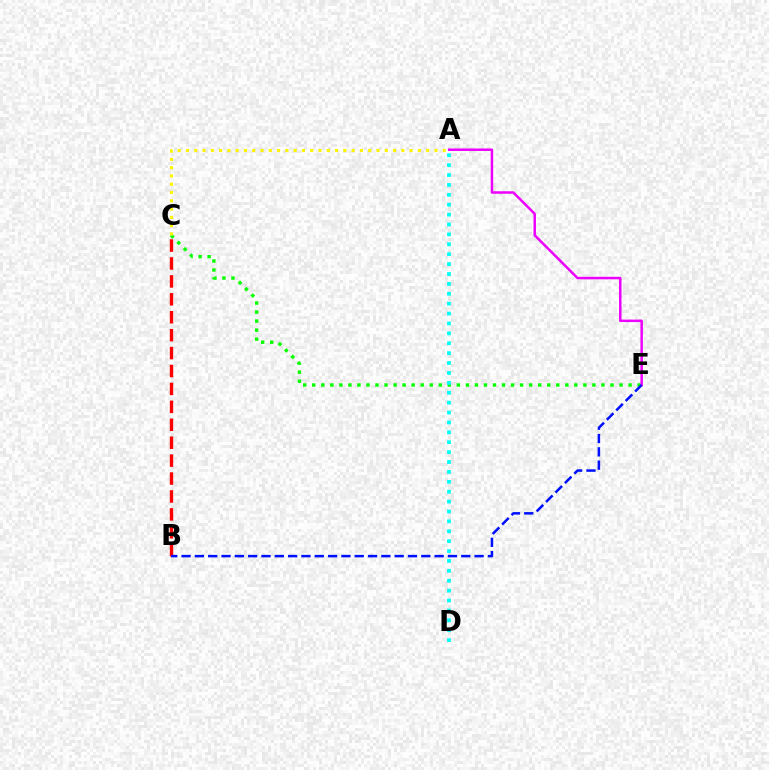{('C', 'E'): [{'color': '#08ff00', 'line_style': 'dotted', 'thickness': 2.46}], ('A', 'D'): [{'color': '#00fff6', 'line_style': 'dotted', 'thickness': 2.69}], ('A', 'E'): [{'color': '#ee00ff', 'line_style': 'solid', 'thickness': 1.79}], ('A', 'C'): [{'color': '#fcf500', 'line_style': 'dotted', 'thickness': 2.25}], ('B', 'C'): [{'color': '#ff0000', 'line_style': 'dashed', 'thickness': 2.43}], ('B', 'E'): [{'color': '#0010ff', 'line_style': 'dashed', 'thickness': 1.81}]}